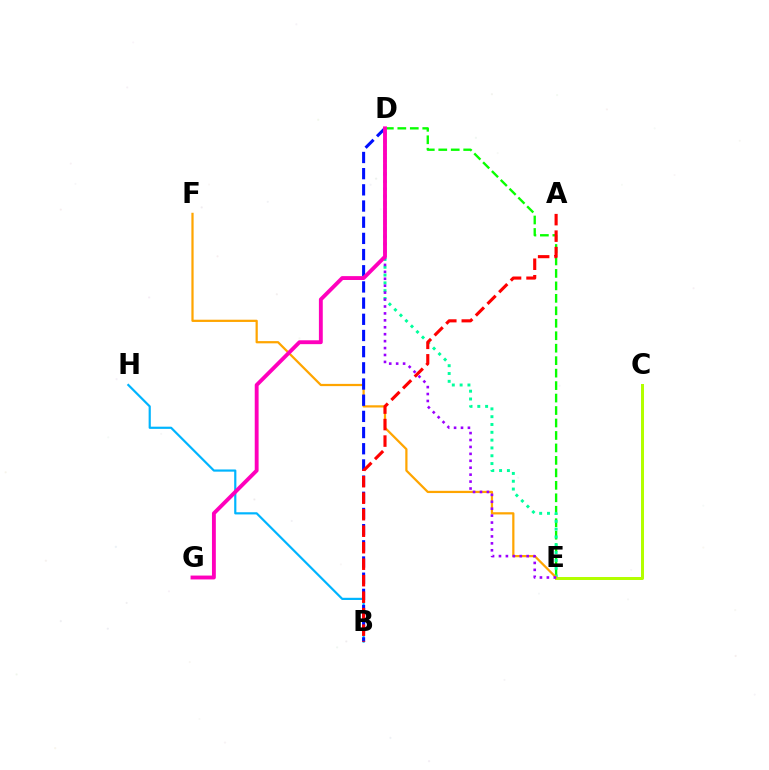{('C', 'E'): [{'color': '#b3ff00', 'line_style': 'solid', 'thickness': 2.15}], ('D', 'E'): [{'color': '#08ff00', 'line_style': 'dashed', 'thickness': 1.69}, {'color': '#00ff9d', 'line_style': 'dotted', 'thickness': 2.12}, {'color': '#9b00ff', 'line_style': 'dotted', 'thickness': 1.88}], ('B', 'H'): [{'color': '#00b5ff', 'line_style': 'solid', 'thickness': 1.58}], ('E', 'F'): [{'color': '#ffa500', 'line_style': 'solid', 'thickness': 1.61}], ('B', 'D'): [{'color': '#0010ff', 'line_style': 'dashed', 'thickness': 2.2}], ('A', 'B'): [{'color': '#ff0000', 'line_style': 'dashed', 'thickness': 2.24}], ('D', 'G'): [{'color': '#ff00bd', 'line_style': 'solid', 'thickness': 2.79}]}